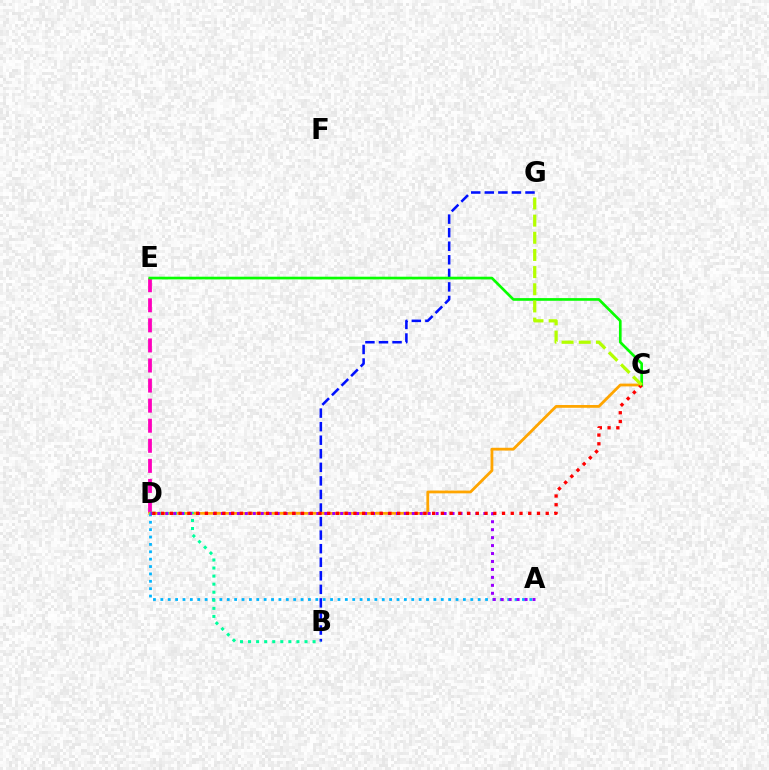{('D', 'E'): [{'color': '#ff00bd', 'line_style': 'dashed', 'thickness': 2.73}], ('B', 'G'): [{'color': '#0010ff', 'line_style': 'dashed', 'thickness': 1.84}], ('C', 'D'): [{'color': '#ffa500', 'line_style': 'solid', 'thickness': 2.01}, {'color': '#ff0000', 'line_style': 'dotted', 'thickness': 2.37}], ('C', 'E'): [{'color': '#08ff00', 'line_style': 'solid', 'thickness': 1.93}], ('A', 'D'): [{'color': '#00b5ff', 'line_style': 'dotted', 'thickness': 2.01}, {'color': '#9b00ff', 'line_style': 'dotted', 'thickness': 2.16}], ('B', 'D'): [{'color': '#00ff9d', 'line_style': 'dotted', 'thickness': 2.19}], ('C', 'G'): [{'color': '#b3ff00', 'line_style': 'dashed', 'thickness': 2.33}]}